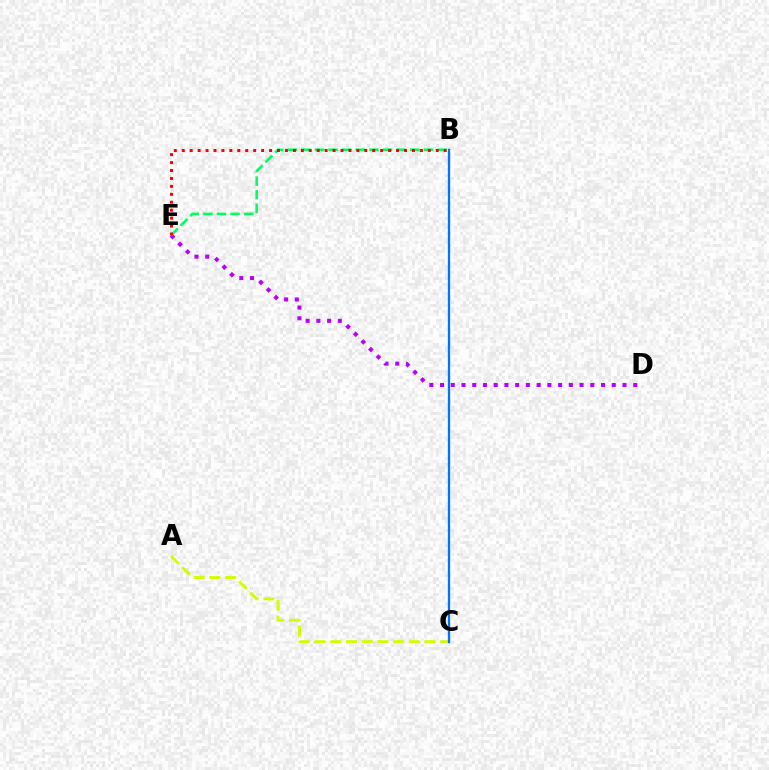{('A', 'C'): [{'color': '#d1ff00', 'line_style': 'dashed', 'thickness': 2.13}], ('B', 'C'): [{'color': '#0074ff', 'line_style': 'solid', 'thickness': 1.64}], ('D', 'E'): [{'color': '#b900ff', 'line_style': 'dotted', 'thickness': 2.92}], ('B', 'E'): [{'color': '#00ff5c', 'line_style': 'dashed', 'thickness': 1.85}, {'color': '#ff0000', 'line_style': 'dotted', 'thickness': 2.16}]}